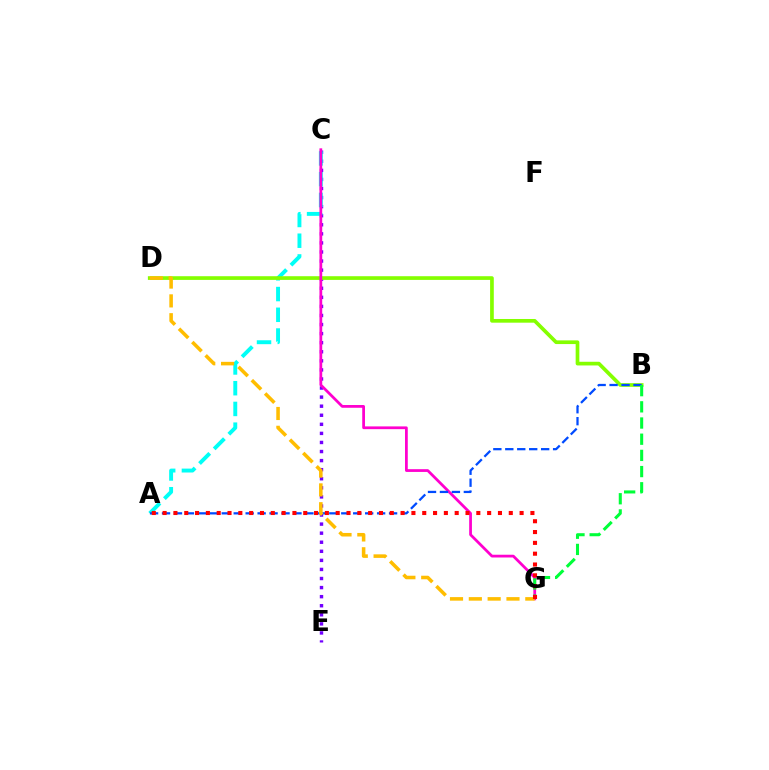{('C', 'E'): [{'color': '#7200ff', 'line_style': 'dotted', 'thickness': 2.46}], ('A', 'C'): [{'color': '#00fff6', 'line_style': 'dashed', 'thickness': 2.82}], ('B', 'D'): [{'color': '#84ff00', 'line_style': 'solid', 'thickness': 2.66}], ('C', 'G'): [{'color': '#ff00cf', 'line_style': 'solid', 'thickness': 1.99}], ('A', 'B'): [{'color': '#004bff', 'line_style': 'dashed', 'thickness': 1.62}], ('D', 'G'): [{'color': '#ffbd00', 'line_style': 'dashed', 'thickness': 2.56}], ('B', 'G'): [{'color': '#00ff39', 'line_style': 'dashed', 'thickness': 2.2}], ('A', 'G'): [{'color': '#ff0000', 'line_style': 'dotted', 'thickness': 2.94}]}